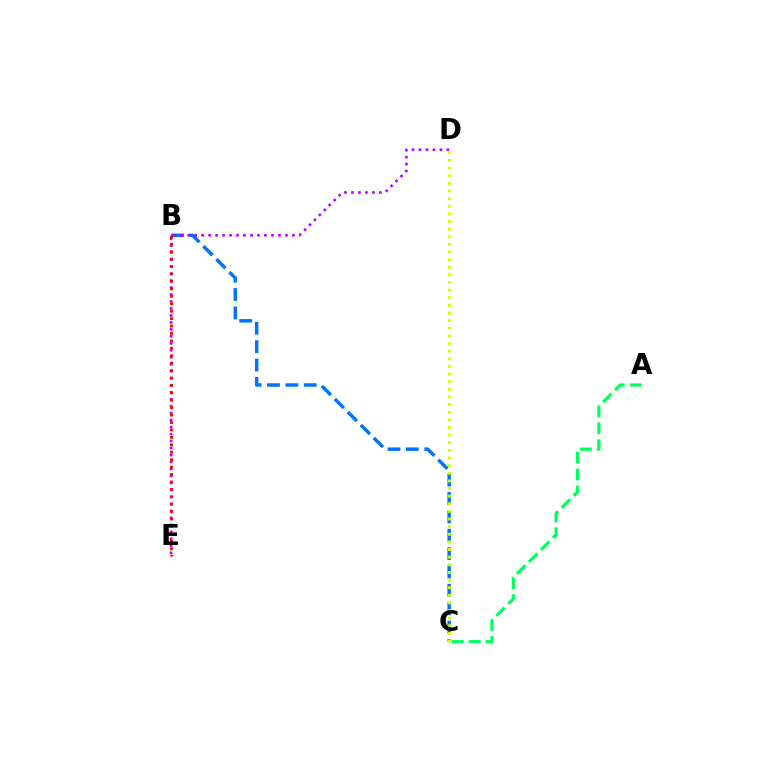{('B', 'C'): [{'color': '#0074ff', 'line_style': 'dashed', 'thickness': 2.5}], ('D', 'E'): [{'color': '#b900ff', 'line_style': 'dotted', 'thickness': 1.9}], ('C', 'D'): [{'color': '#d1ff00', 'line_style': 'dotted', 'thickness': 2.07}], ('A', 'C'): [{'color': '#00ff5c', 'line_style': 'dashed', 'thickness': 2.3}], ('B', 'E'): [{'color': '#ff0000', 'line_style': 'dotted', 'thickness': 2.02}]}